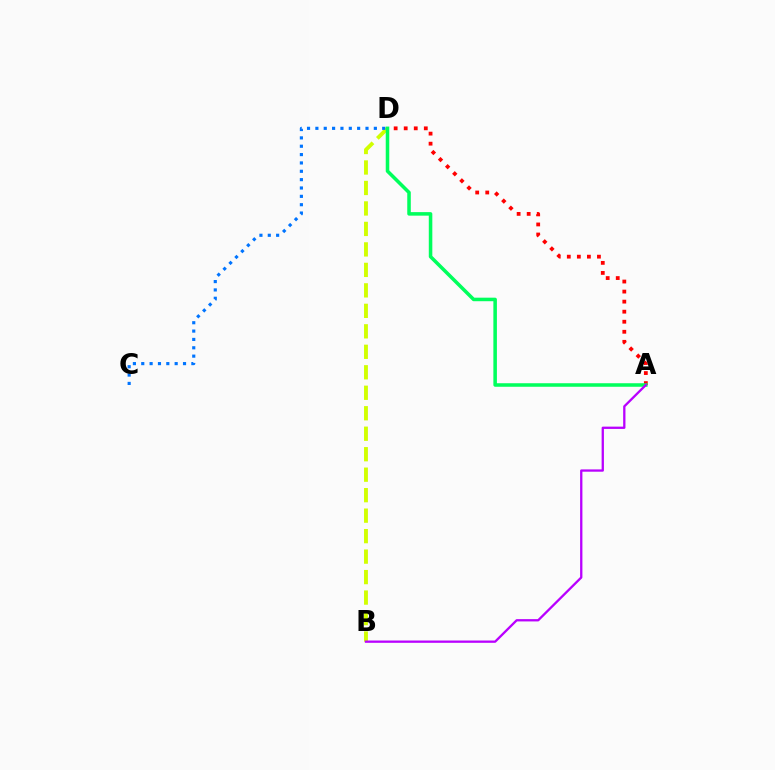{('B', 'D'): [{'color': '#d1ff00', 'line_style': 'dashed', 'thickness': 2.78}], ('A', 'D'): [{'color': '#ff0000', 'line_style': 'dotted', 'thickness': 2.73}, {'color': '#00ff5c', 'line_style': 'solid', 'thickness': 2.55}], ('C', 'D'): [{'color': '#0074ff', 'line_style': 'dotted', 'thickness': 2.27}], ('A', 'B'): [{'color': '#b900ff', 'line_style': 'solid', 'thickness': 1.65}]}